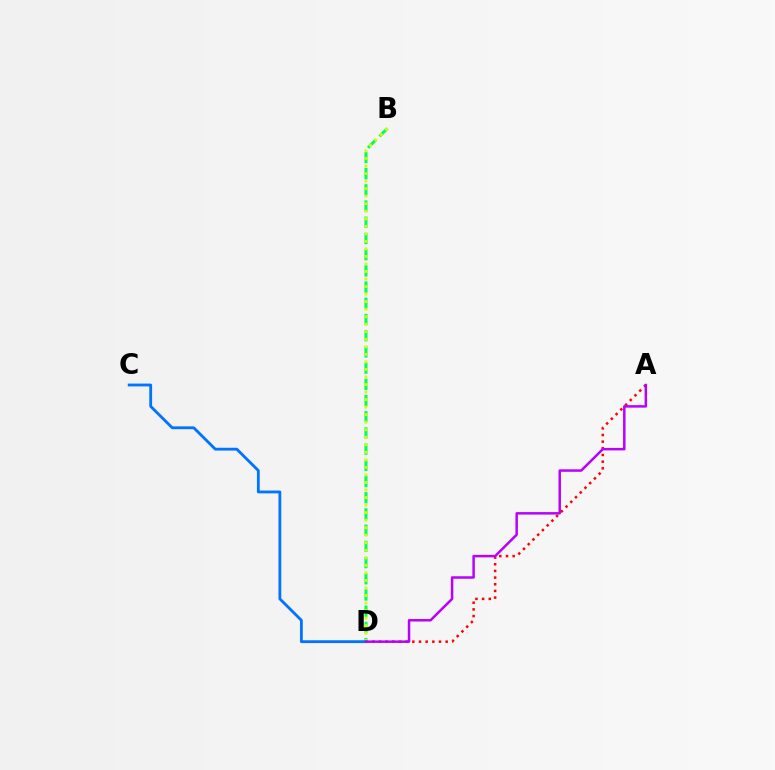{('A', 'D'): [{'color': '#ff0000', 'line_style': 'dotted', 'thickness': 1.81}, {'color': '#b900ff', 'line_style': 'solid', 'thickness': 1.79}], ('B', 'D'): [{'color': '#00ff5c', 'line_style': 'dashed', 'thickness': 2.2}, {'color': '#d1ff00', 'line_style': 'dotted', 'thickness': 2.05}], ('C', 'D'): [{'color': '#0074ff', 'line_style': 'solid', 'thickness': 2.03}]}